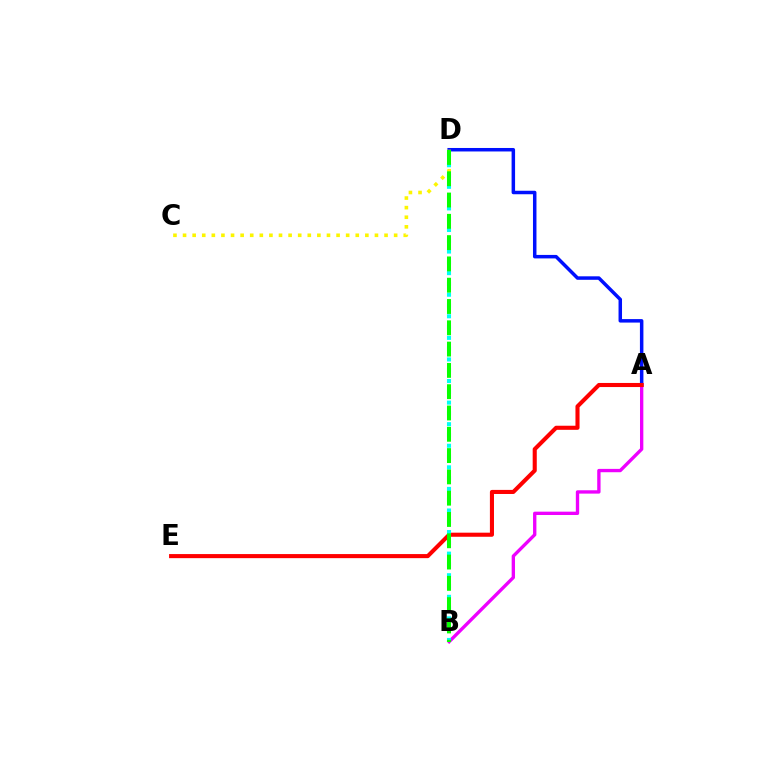{('A', 'D'): [{'color': '#0010ff', 'line_style': 'solid', 'thickness': 2.51}], ('C', 'D'): [{'color': '#fcf500', 'line_style': 'dotted', 'thickness': 2.61}], ('A', 'B'): [{'color': '#ee00ff', 'line_style': 'solid', 'thickness': 2.41}], ('A', 'E'): [{'color': '#ff0000', 'line_style': 'solid', 'thickness': 2.94}], ('B', 'D'): [{'color': '#00fff6', 'line_style': 'dotted', 'thickness': 2.93}, {'color': '#08ff00', 'line_style': 'dashed', 'thickness': 2.89}]}